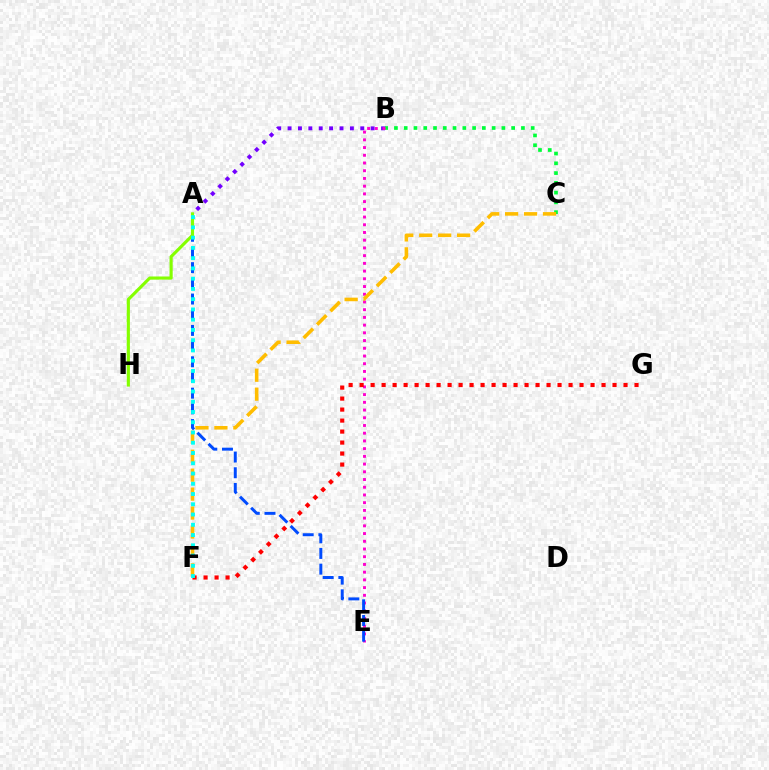{('B', 'C'): [{'color': '#00ff39', 'line_style': 'dotted', 'thickness': 2.65}], ('A', 'B'): [{'color': '#7200ff', 'line_style': 'dotted', 'thickness': 2.82}], ('B', 'E'): [{'color': '#ff00cf', 'line_style': 'dotted', 'thickness': 2.1}], ('A', 'E'): [{'color': '#004bff', 'line_style': 'dashed', 'thickness': 2.13}], ('F', 'G'): [{'color': '#ff0000', 'line_style': 'dotted', 'thickness': 2.99}], ('C', 'F'): [{'color': '#ffbd00', 'line_style': 'dashed', 'thickness': 2.57}], ('A', 'H'): [{'color': '#84ff00', 'line_style': 'solid', 'thickness': 2.26}], ('A', 'F'): [{'color': '#00fff6', 'line_style': 'dotted', 'thickness': 2.79}]}